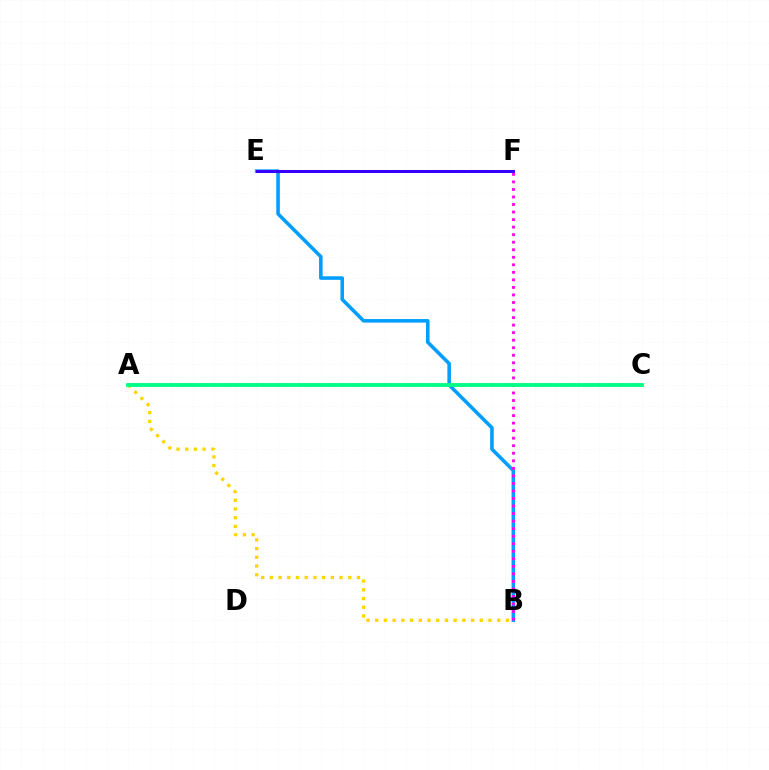{('B', 'E'): [{'color': '#009eff', 'line_style': 'solid', 'thickness': 2.56}], ('A', 'C'): [{'color': '#4fff00', 'line_style': 'solid', 'thickness': 1.65}, {'color': '#ff0000', 'line_style': 'dotted', 'thickness': 1.66}, {'color': '#00ff86', 'line_style': 'solid', 'thickness': 2.77}], ('E', 'F'): [{'color': '#3700ff', 'line_style': 'solid', 'thickness': 2.17}], ('B', 'F'): [{'color': '#ff00ed', 'line_style': 'dotted', 'thickness': 2.05}], ('A', 'B'): [{'color': '#ffd500', 'line_style': 'dotted', 'thickness': 2.37}]}